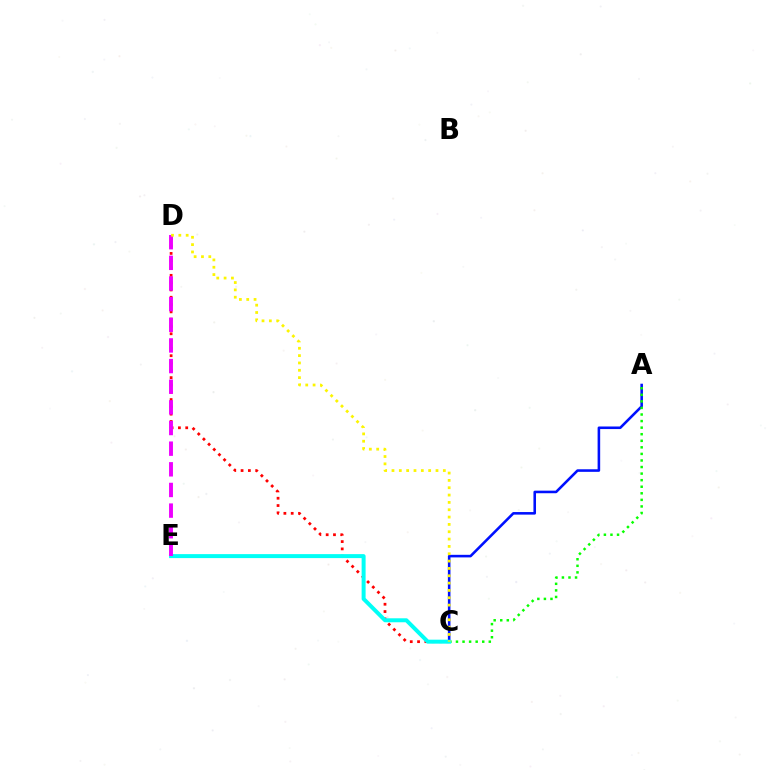{('A', 'C'): [{'color': '#0010ff', 'line_style': 'solid', 'thickness': 1.85}, {'color': '#08ff00', 'line_style': 'dotted', 'thickness': 1.78}], ('C', 'D'): [{'color': '#ff0000', 'line_style': 'dotted', 'thickness': 1.99}, {'color': '#fcf500', 'line_style': 'dotted', 'thickness': 1.99}], ('C', 'E'): [{'color': '#00fff6', 'line_style': 'solid', 'thickness': 2.86}], ('D', 'E'): [{'color': '#ee00ff', 'line_style': 'dashed', 'thickness': 2.8}]}